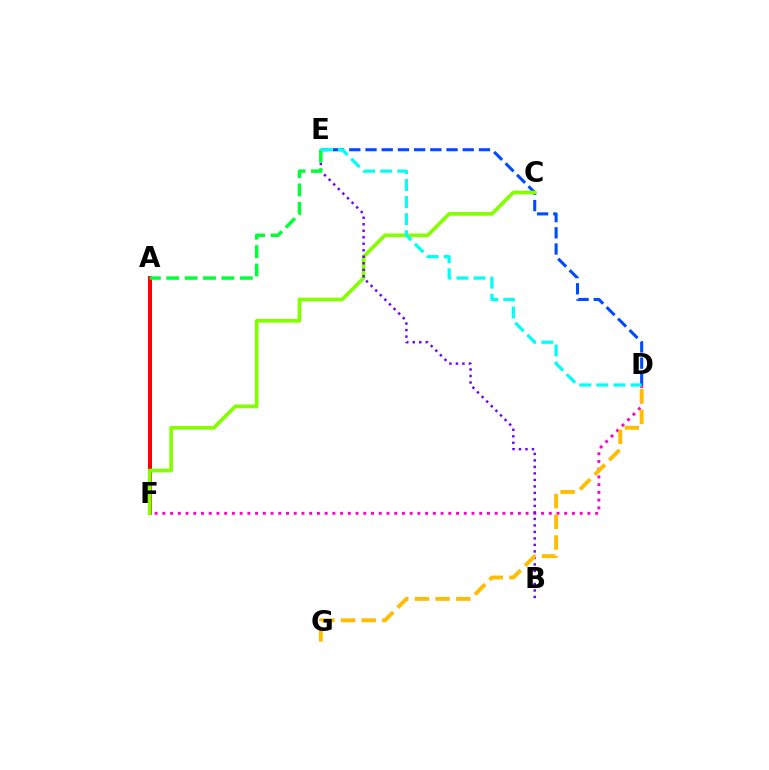{('A', 'F'): [{'color': '#ff0000', 'line_style': 'solid', 'thickness': 2.9}], ('D', 'F'): [{'color': '#ff00cf', 'line_style': 'dotted', 'thickness': 2.1}], ('D', 'E'): [{'color': '#004bff', 'line_style': 'dashed', 'thickness': 2.2}, {'color': '#00fff6', 'line_style': 'dashed', 'thickness': 2.32}], ('C', 'F'): [{'color': '#84ff00', 'line_style': 'solid', 'thickness': 2.65}], ('B', 'E'): [{'color': '#7200ff', 'line_style': 'dotted', 'thickness': 1.77}], ('A', 'E'): [{'color': '#00ff39', 'line_style': 'dashed', 'thickness': 2.5}], ('D', 'G'): [{'color': '#ffbd00', 'line_style': 'dashed', 'thickness': 2.81}]}